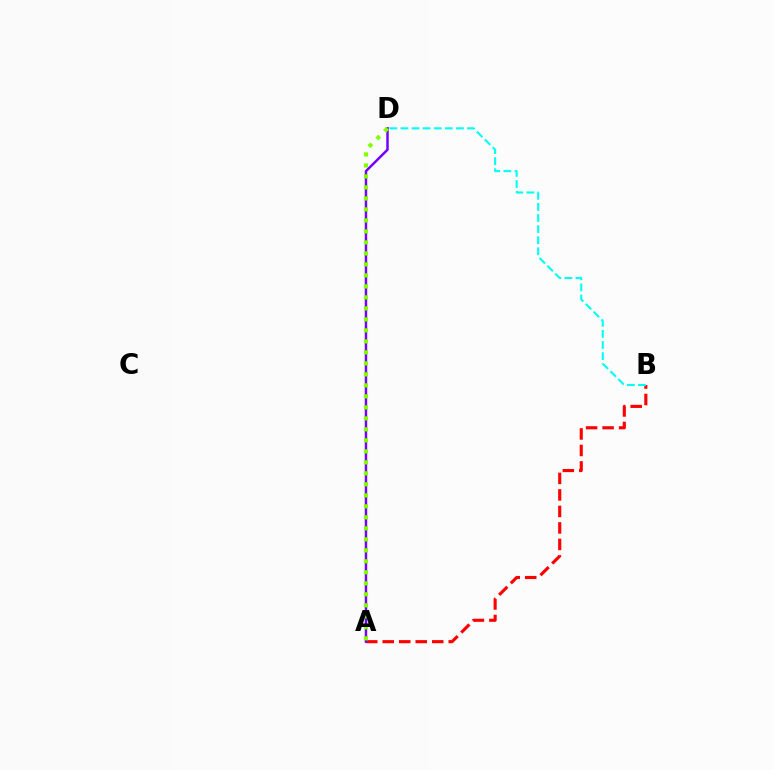{('A', 'B'): [{'color': '#ff0000', 'line_style': 'dashed', 'thickness': 2.24}], ('B', 'D'): [{'color': '#00fff6', 'line_style': 'dashed', 'thickness': 1.51}], ('A', 'D'): [{'color': '#7200ff', 'line_style': 'solid', 'thickness': 1.78}, {'color': '#84ff00', 'line_style': 'dotted', 'thickness': 2.99}]}